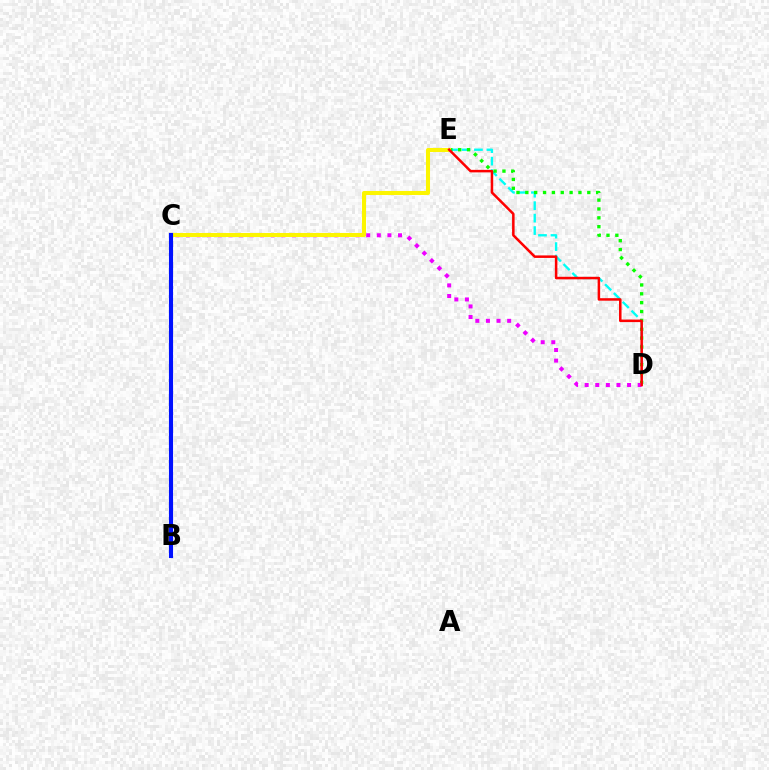{('D', 'E'): [{'color': '#00fff6', 'line_style': 'dashed', 'thickness': 1.69}, {'color': '#08ff00', 'line_style': 'dotted', 'thickness': 2.41}, {'color': '#ff0000', 'line_style': 'solid', 'thickness': 1.81}], ('C', 'D'): [{'color': '#ee00ff', 'line_style': 'dotted', 'thickness': 2.88}], ('C', 'E'): [{'color': '#fcf500', 'line_style': 'solid', 'thickness': 2.92}], ('B', 'C'): [{'color': '#0010ff', 'line_style': 'solid', 'thickness': 2.97}]}